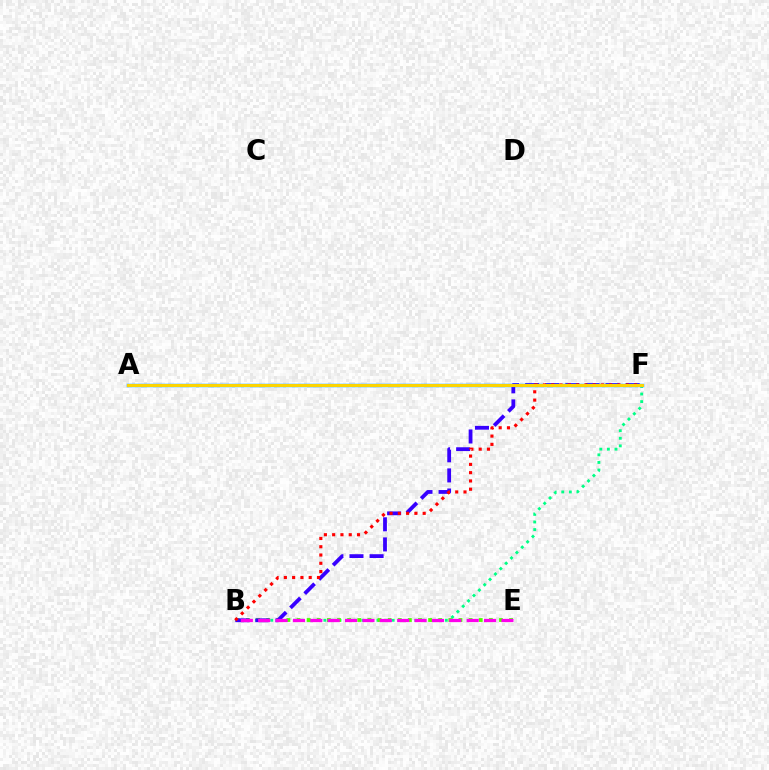{('B', 'F'): [{'color': '#00ff86', 'line_style': 'dotted', 'thickness': 2.06}, {'color': '#3700ff', 'line_style': 'dashed', 'thickness': 2.73}, {'color': '#ff0000', 'line_style': 'dotted', 'thickness': 2.25}], ('B', 'E'): [{'color': '#4fff00', 'line_style': 'dotted', 'thickness': 2.75}, {'color': '#ff00ed', 'line_style': 'dashed', 'thickness': 2.36}], ('A', 'F'): [{'color': '#009eff', 'line_style': 'solid', 'thickness': 2.48}, {'color': '#ffd500', 'line_style': 'solid', 'thickness': 2.12}]}